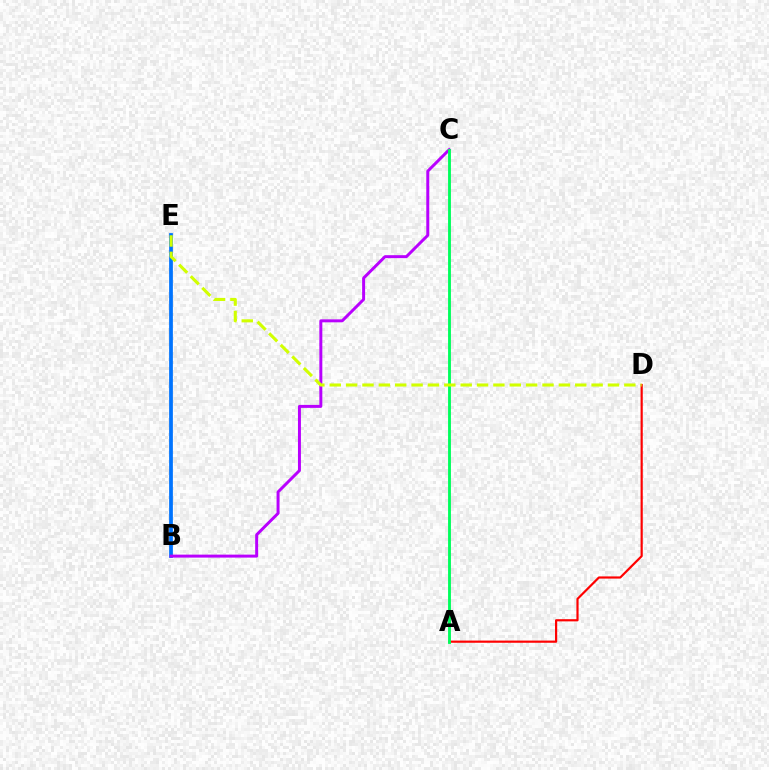{('B', 'E'): [{'color': '#0074ff', 'line_style': 'solid', 'thickness': 2.7}], ('B', 'C'): [{'color': '#b900ff', 'line_style': 'solid', 'thickness': 2.14}], ('A', 'D'): [{'color': '#ff0000', 'line_style': 'solid', 'thickness': 1.58}], ('A', 'C'): [{'color': '#00ff5c', 'line_style': 'solid', 'thickness': 2.07}], ('D', 'E'): [{'color': '#d1ff00', 'line_style': 'dashed', 'thickness': 2.22}]}